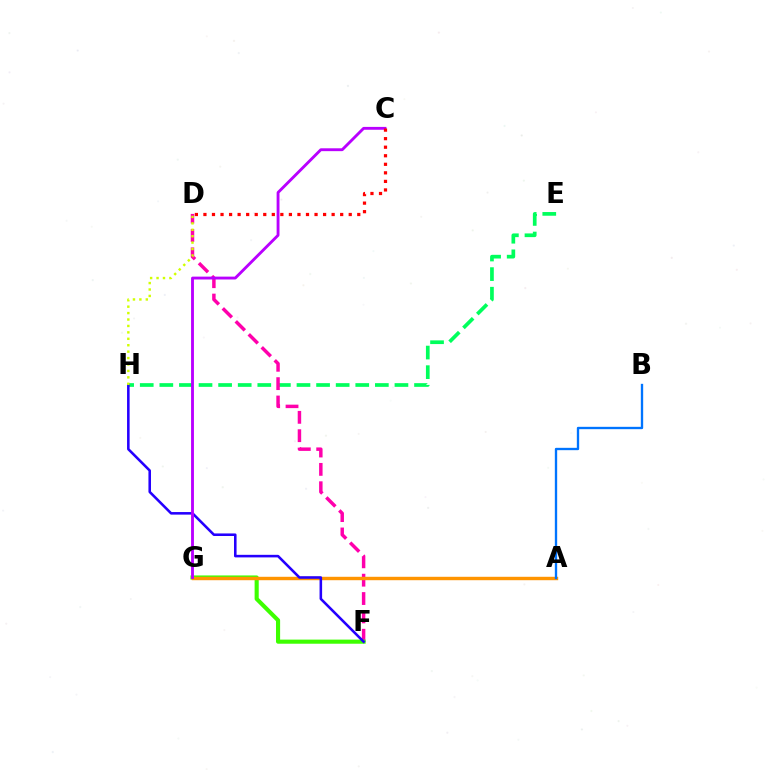{('E', 'H'): [{'color': '#00ff5c', 'line_style': 'dashed', 'thickness': 2.66}], ('A', 'G'): [{'color': '#00fff6', 'line_style': 'dotted', 'thickness': 2.0}, {'color': '#ff9400', 'line_style': 'solid', 'thickness': 2.46}], ('D', 'F'): [{'color': '#ff00ac', 'line_style': 'dashed', 'thickness': 2.49}], ('F', 'G'): [{'color': '#3dff00', 'line_style': 'solid', 'thickness': 2.96}], ('F', 'H'): [{'color': '#2500ff', 'line_style': 'solid', 'thickness': 1.85}], ('C', 'G'): [{'color': '#b900ff', 'line_style': 'solid', 'thickness': 2.06}], ('A', 'B'): [{'color': '#0074ff', 'line_style': 'solid', 'thickness': 1.69}], ('C', 'D'): [{'color': '#ff0000', 'line_style': 'dotted', 'thickness': 2.32}], ('D', 'H'): [{'color': '#d1ff00', 'line_style': 'dotted', 'thickness': 1.75}]}